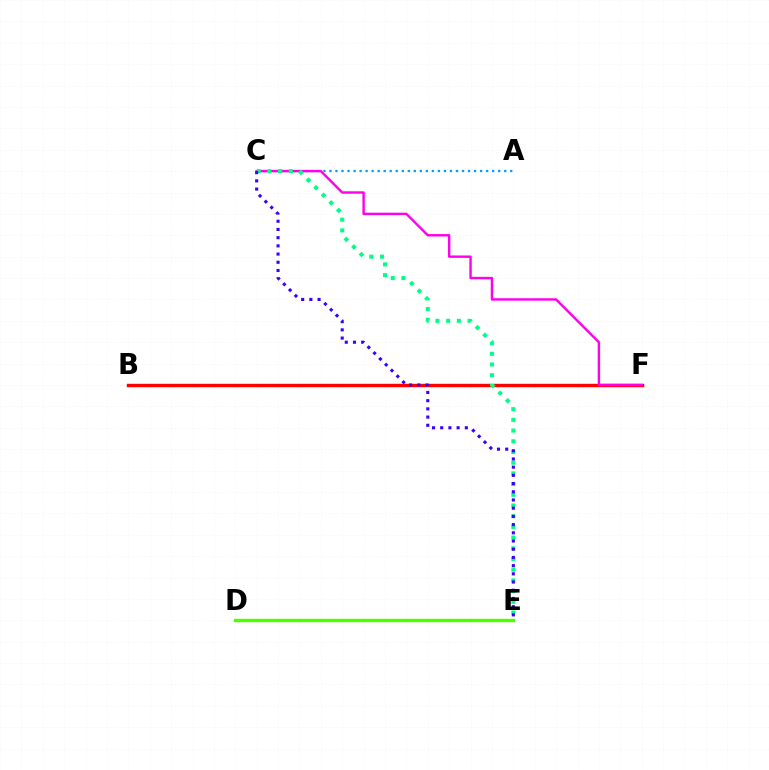{('B', 'F'): [{'color': '#ff0000', 'line_style': 'solid', 'thickness': 2.46}], ('A', 'C'): [{'color': '#009eff', 'line_style': 'dotted', 'thickness': 1.64}], ('C', 'F'): [{'color': '#ff00ed', 'line_style': 'solid', 'thickness': 1.74}], ('D', 'E'): [{'color': '#ffd500', 'line_style': 'dotted', 'thickness': 2.05}, {'color': '#4fff00', 'line_style': 'solid', 'thickness': 2.46}], ('C', 'E'): [{'color': '#00ff86', 'line_style': 'dotted', 'thickness': 2.91}, {'color': '#3700ff', 'line_style': 'dotted', 'thickness': 2.23}]}